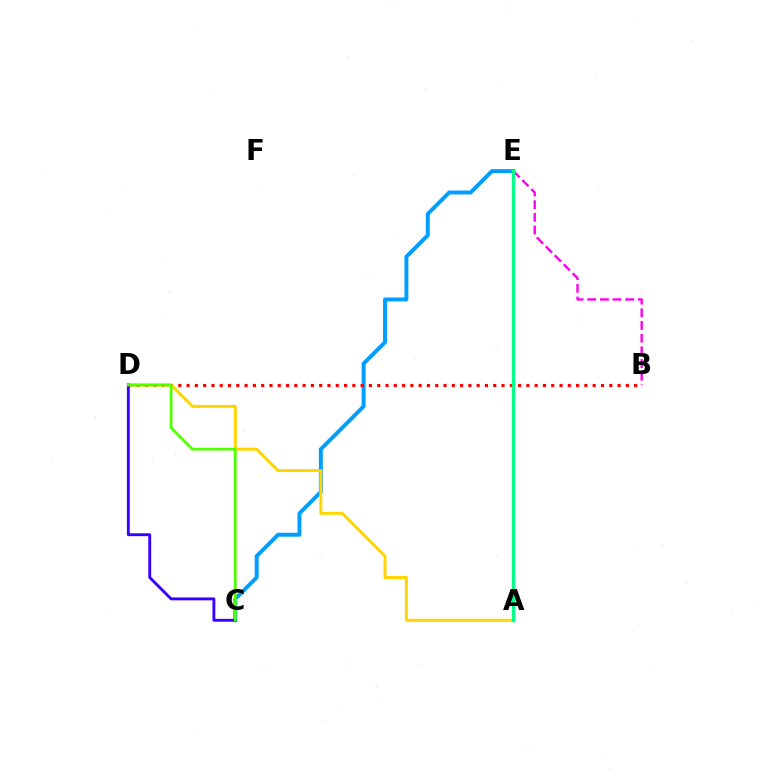{('B', 'E'): [{'color': '#ff00ed', 'line_style': 'dashed', 'thickness': 1.72}], ('C', 'E'): [{'color': '#009eff', 'line_style': 'solid', 'thickness': 2.84}], ('B', 'D'): [{'color': '#ff0000', 'line_style': 'dotted', 'thickness': 2.25}], ('A', 'D'): [{'color': '#ffd500', 'line_style': 'solid', 'thickness': 2.14}], ('C', 'D'): [{'color': '#3700ff', 'line_style': 'solid', 'thickness': 2.07}, {'color': '#4fff00', 'line_style': 'solid', 'thickness': 1.96}], ('A', 'E'): [{'color': '#00ff86', 'line_style': 'solid', 'thickness': 2.42}]}